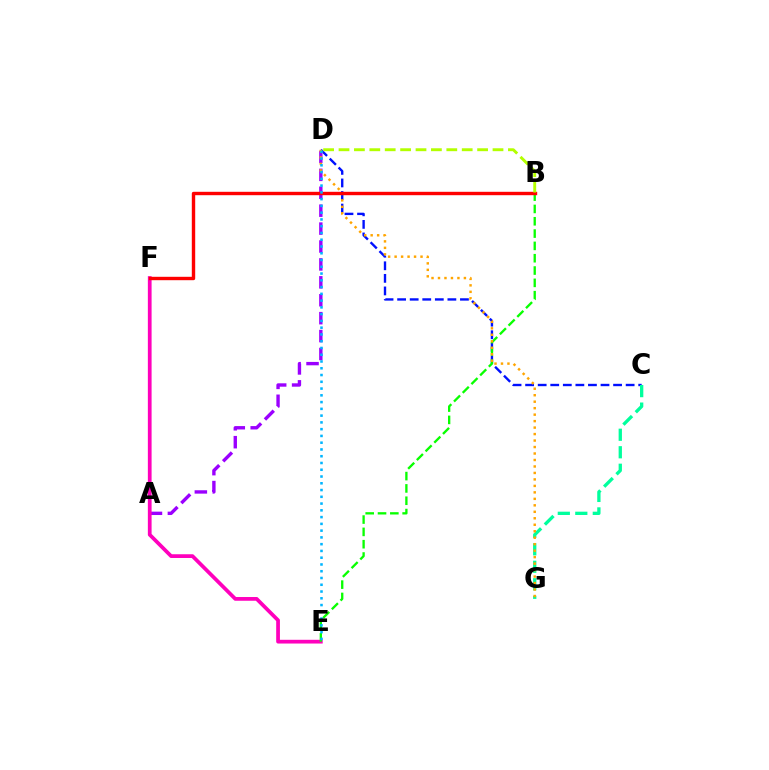{('C', 'D'): [{'color': '#0010ff', 'line_style': 'dashed', 'thickness': 1.71}], ('C', 'G'): [{'color': '#00ff9d', 'line_style': 'dashed', 'thickness': 2.38}], ('A', 'D'): [{'color': '#9b00ff', 'line_style': 'dashed', 'thickness': 2.43}], ('E', 'F'): [{'color': '#ff00bd', 'line_style': 'solid', 'thickness': 2.69}], ('B', 'E'): [{'color': '#08ff00', 'line_style': 'dashed', 'thickness': 1.67}], ('D', 'G'): [{'color': '#ffa500', 'line_style': 'dotted', 'thickness': 1.76}], ('B', 'F'): [{'color': '#ff0000', 'line_style': 'solid', 'thickness': 2.45}], ('D', 'E'): [{'color': '#00b5ff', 'line_style': 'dotted', 'thickness': 1.84}], ('B', 'D'): [{'color': '#b3ff00', 'line_style': 'dashed', 'thickness': 2.09}]}